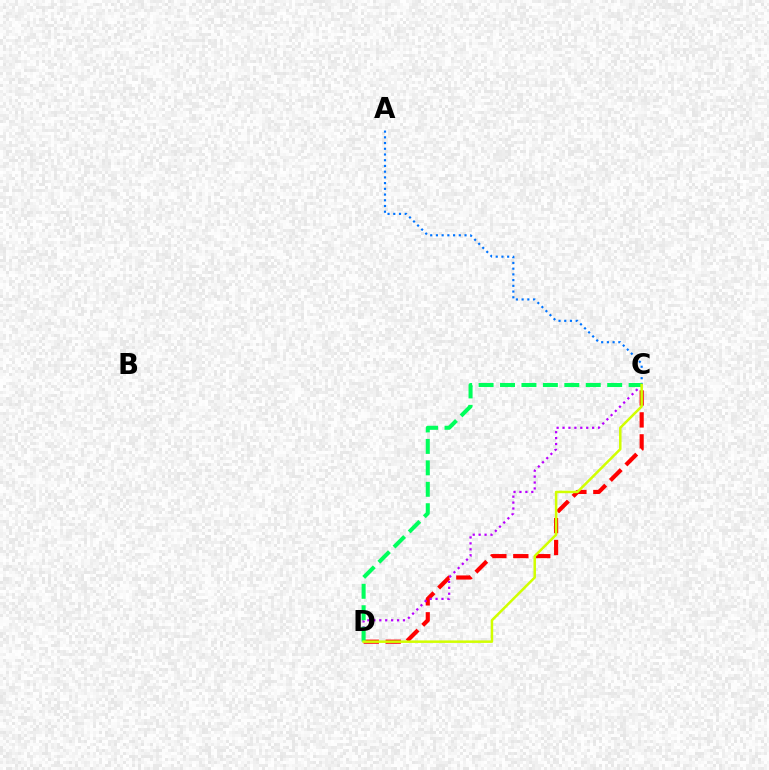{('A', 'C'): [{'color': '#0074ff', 'line_style': 'dotted', 'thickness': 1.55}], ('C', 'D'): [{'color': '#ff0000', 'line_style': 'dashed', 'thickness': 2.98}, {'color': '#b900ff', 'line_style': 'dotted', 'thickness': 1.61}, {'color': '#00ff5c', 'line_style': 'dashed', 'thickness': 2.91}, {'color': '#d1ff00', 'line_style': 'solid', 'thickness': 1.81}]}